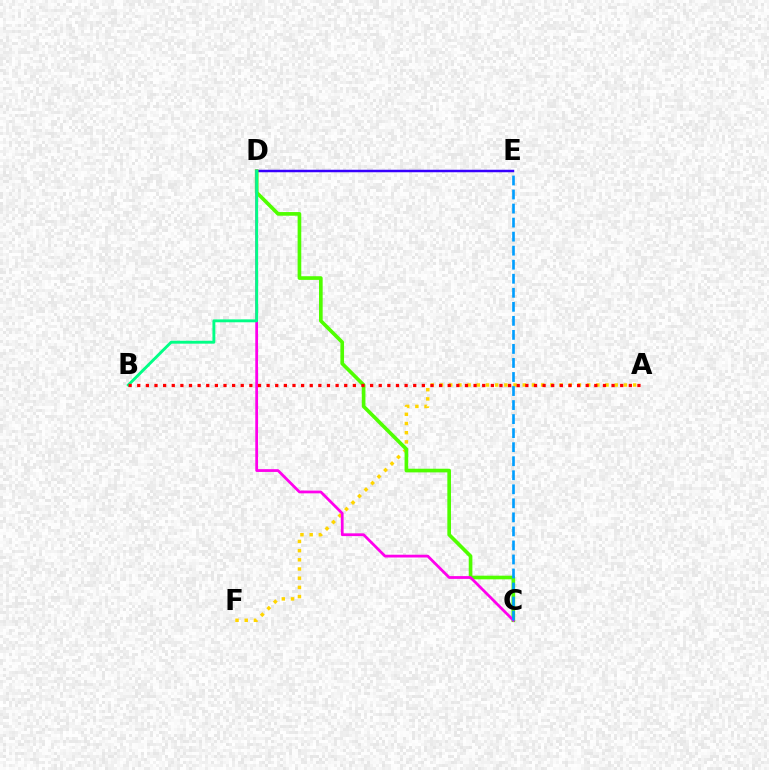{('D', 'E'): [{'color': '#3700ff', 'line_style': 'solid', 'thickness': 1.79}], ('A', 'F'): [{'color': '#ffd500', 'line_style': 'dotted', 'thickness': 2.5}], ('C', 'D'): [{'color': '#4fff00', 'line_style': 'solid', 'thickness': 2.63}, {'color': '#ff00ed', 'line_style': 'solid', 'thickness': 2.0}], ('B', 'D'): [{'color': '#00ff86', 'line_style': 'solid', 'thickness': 2.08}], ('A', 'B'): [{'color': '#ff0000', 'line_style': 'dotted', 'thickness': 2.34}], ('C', 'E'): [{'color': '#009eff', 'line_style': 'dashed', 'thickness': 1.91}]}